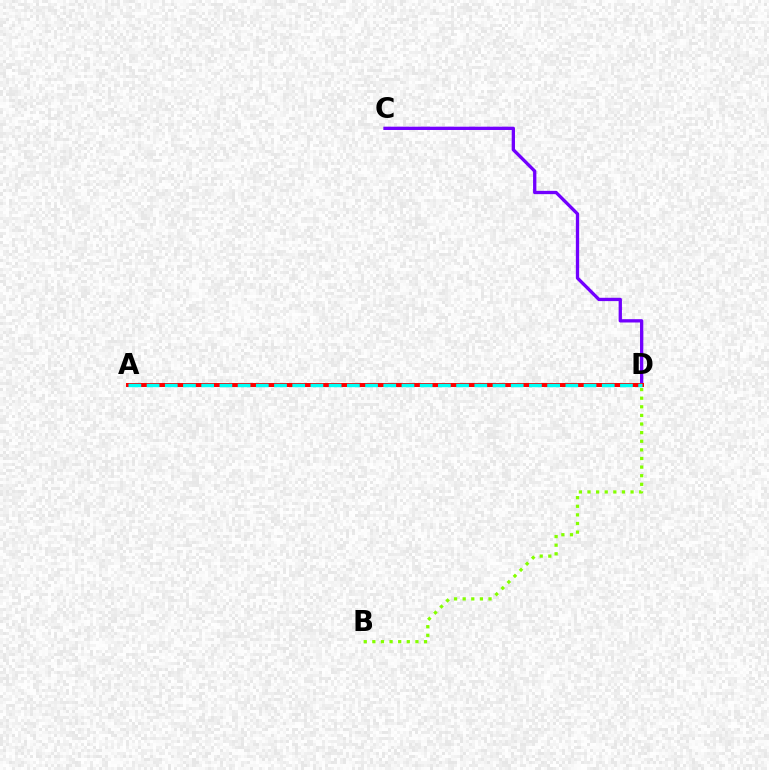{('C', 'D'): [{'color': '#7200ff', 'line_style': 'solid', 'thickness': 2.38}], ('B', 'D'): [{'color': '#84ff00', 'line_style': 'dotted', 'thickness': 2.34}], ('A', 'D'): [{'color': '#ff0000', 'line_style': 'solid', 'thickness': 2.87}, {'color': '#00fff6', 'line_style': 'dashed', 'thickness': 2.47}]}